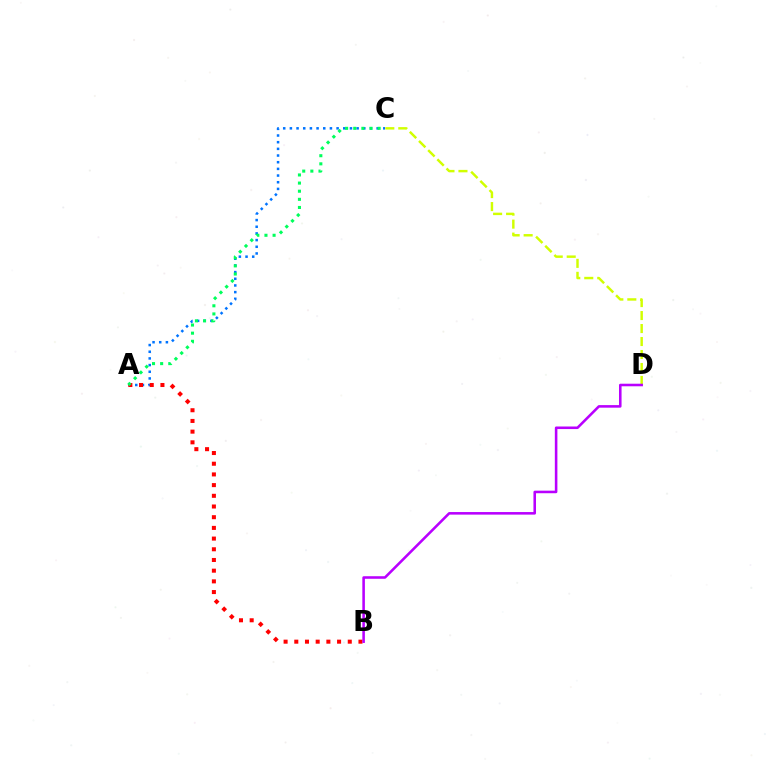{('A', 'C'): [{'color': '#0074ff', 'line_style': 'dotted', 'thickness': 1.81}, {'color': '#00ff5c', 'line_style': 'dotted', 'thickness': 2.21}], ('A', 'B'): [{'color': '#ff0000', 'line_style': 'dotted', 'thickness': 2.91}], ('C', 'D'): [{'color': '#d1ff00', 'line_style': 'dashed', 'thickness': 1.76}], ('B', 'D'): [{'color': '#b900ff', 'line_style': 'solid', 'thickness': 1.85}]}